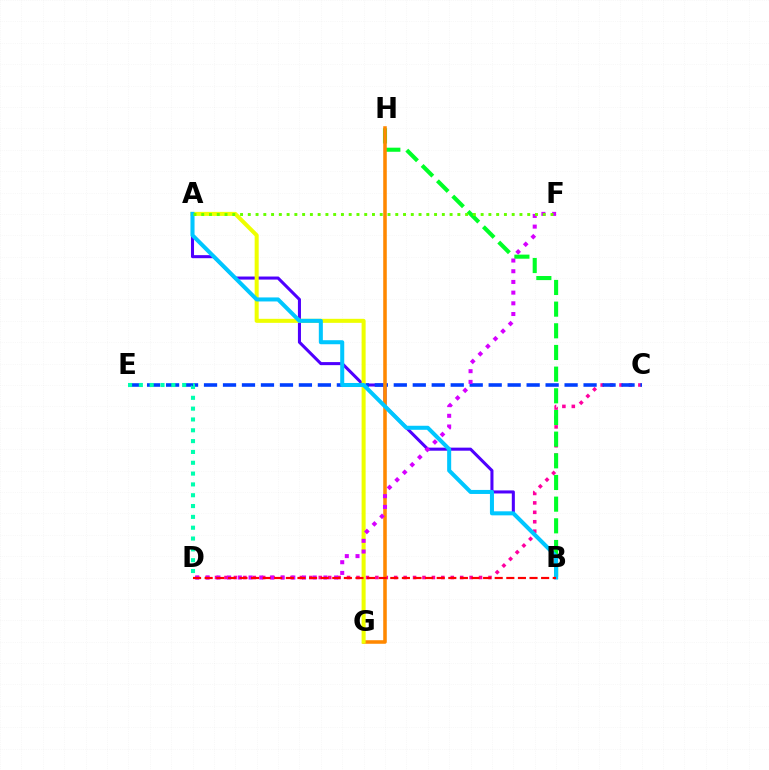{('A', 'B'): [{'color': '#4f00ff', 'line_style': 'solid', 'thickness': 2.2}, {'color': '#00c7ff', 'line_style': 'solid', 'thickness': 2.9}], ('C', 'D'): [{'color': '#ff00a0', 'line_style': 'dotted', 'thickness': 2.56}], ('C', 'E'): [{'color': '#003fff', 'line_style': 'dashed', 'thickness': 2.58}], ('B', 'H'): [{'color': '#00ff27', 'line_style': 'dashed', 'thickness': 2.94}], ('G', 'H'): [{'color': '#ff8800', 'line_style': 'solid', 'thickness': 2.56}], ('A', 'G'): [{'color': '#eeff00', 'line_style': 'solid', 'thickness': 2.9}], ('D', 'E'): [{'color': '#00ffaf', 'line_style': 'dotted', 'thickness': 2.94}], ('D', 'F'): [{'color': '#d600ff', 'line_style': 'dotted', 'thickness': 2.91}], ('B', 'D'): [{'color': '#ff0000', 'line_style': 'dashed', 'thickness': 1.58}], ('A', 'F'): [{'color': '#66ff00', 'line_style': 'dotted', 'thickness': 2.11}]}